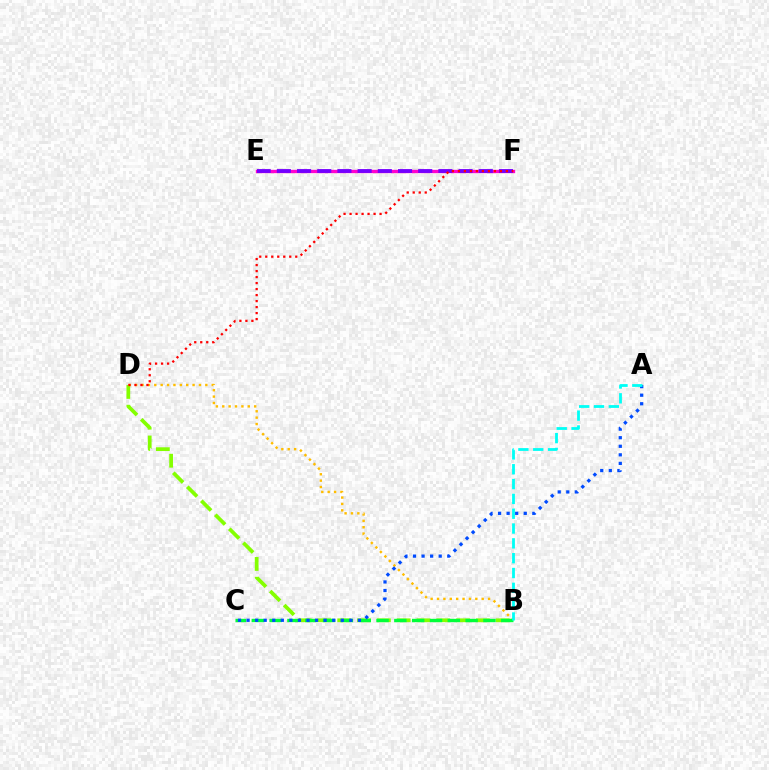{('B', 'D'): [{'color': '#84ff00', 'line_style': 'dashed', 'thickness': 2.69}, {'color': '#ffbd00', 'line_style': 'dotted', 'thickness': 1.73}], ('B', 'C'): [{'color': '#00ff39', 'line_style': 'dashed', 'thickness': 2.42}], ('A', 'C'): [{'color': '#004bff', 'line_style': 'dotted', 'thickness': 2.33}], ('E', 'F'): [{'color': '#ff00cf', 'line_style': 'solid', 'thickness': 2.4}, {'color': '#7200ff', 'line_style': 'dashed', 'thickness': 2.74}], ('D', 'F'): [{'color': '#ff0000', 'line_style': 'dotted', 'thickness': 1.63}], ('A', 'B'): [{'color': '#00fff6', 'line_style': 'dashed', 'thickness': 2.01}]}